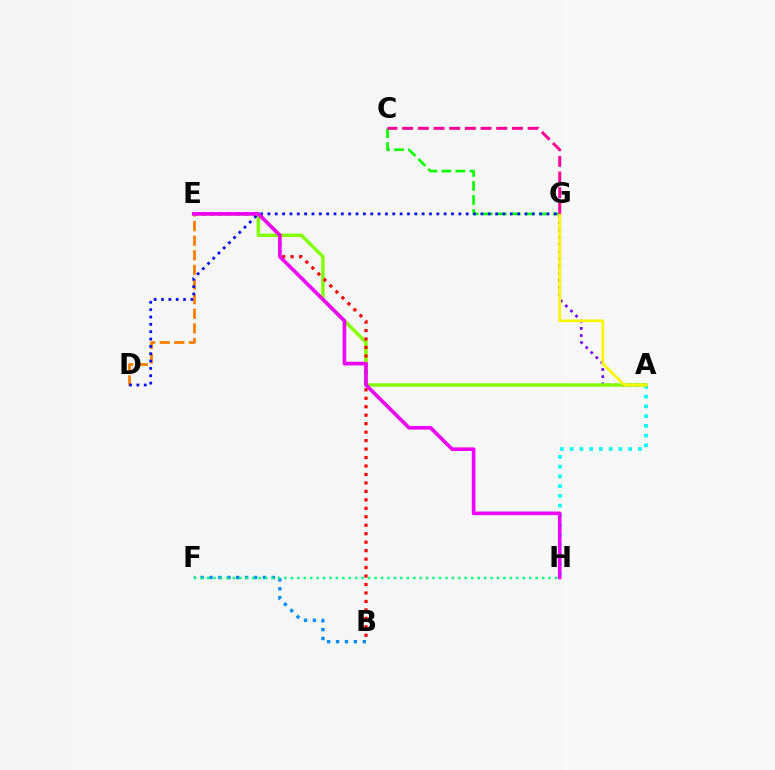{('A', 'H'): [{'color': '#00fff6', 'line_style': 'dotted', 'thickness': 2.65}], ('A', 'G'): [{'color': '#7200ff', 'line_style': 'dotted', 'thickness': 1.94}, {'color': '#fcf500', 'line_style': 'solid', 'thickness': 1.97}], ('D', 'E'): [{'color': '#ff7c00', 'line_style': 'dashed', 'thickness': 1.99}], ('C', 'G'): [{'color': '#08ff00', 'line_style': 'dashed', 'thickness': 1.91}, {'color': '#ff0094', 'line_style': 'dashed', 'thickness': 2.13}], ('A', 'E'): [{'color': '#84ff00', 'line_style': 'solid', 'thickness': 2.48}], ('D', 'G'): [{'color': '#0010ff', 'line_style': 'dotted', 'thickness': 2.0}], ('B', 'E'): [{'color': '#ff0000', 'line_style': 'dotted', 'thickness': 2.3}], ('B', 'F'): [{'color': '#008cff', 'line_style': 'dotted', 'thickness': 2.42}], ('F', 'H'): [{'color': '#00ff74', 'line_style': 'dotted', 'thickness': 1.75}], ('E', 'H'): [{'color': '#ee00ff', 'line_style': 'solid', 'thickness': 2.6}]}